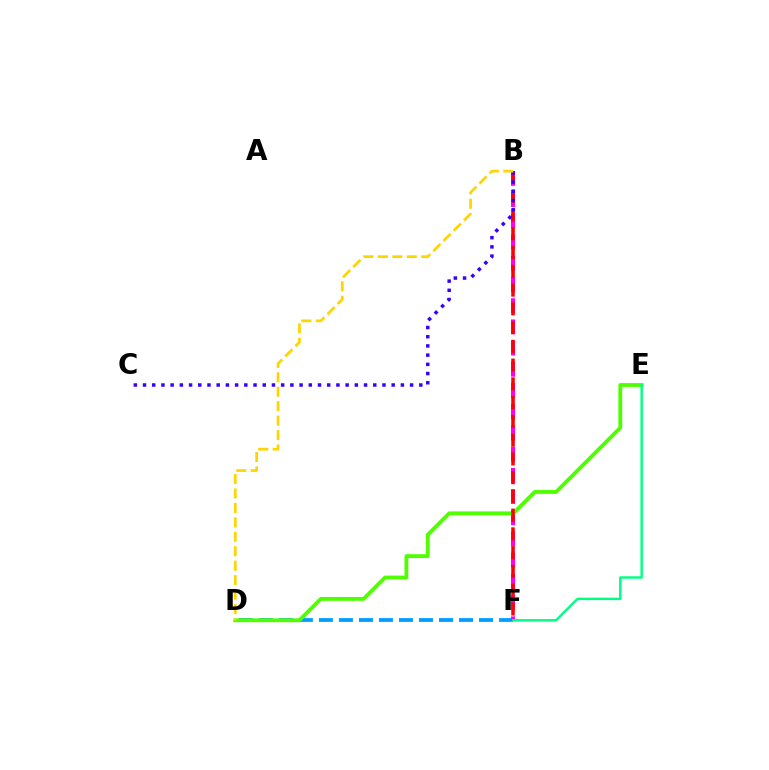{('D', 'F'): [{'color': '#009eff', 'line_style': 'dashed', 'thickness': 2.72}], ('B', 'F'): [{'color': '#ff00ed', 'line_style': 'dashed', 'thickness': 2.88}, {'color': '#ff0000', 'line_style': 'dashed', 'thickness': 2.55}], ('D', 'E'): [{'color': '#4fff00', 'line_style': 'solid', 'thickness': 2.77}], ('B', 'C'): [{'color': '#3700ff', 'line_style': 'dotted', 'thickness': 2.5}], ('E', 'F'): [{'color': '#00ff86', 'line_style': 'solid', 'thickness': 1.76}], ('B', 'D'): [{'color': '#ffd500', 'line_style': 'dashed', 'thickness': 1.96}]}